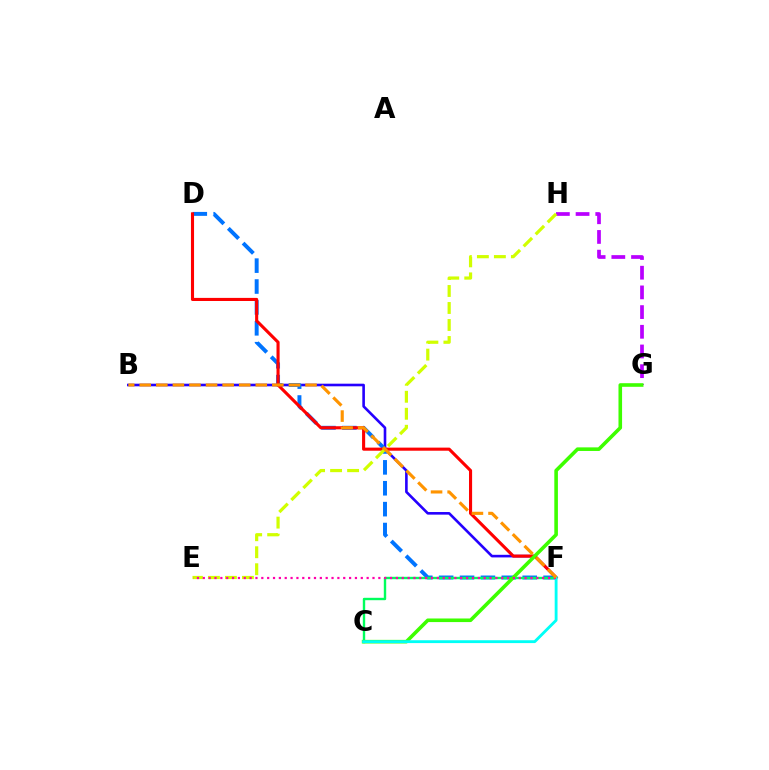{('B', 'F'): [{'color': '#2500ff', 'line_style': 'solid', 'thickness': 1.88}, {'color': '#ff9400', 'line_style': 'dashed', 'thickness': 2.25}], ('D', 'F'): [{'color': '#0074ff', 'line_style': 'dashed', 'thickness': 2.84}, {'color': '#ff0000', 'line_style': 'solid', 'thickness': 2.23}], ('C', 'F'): [{'color': '#00ff5c', 'line_style': 'solid', 'thickness': 1.73}, {'color': '#00fff6', 'line_style': 'solid', 'thickness': 2.05}], ('G', 'H'): [{'color': '#b900ff', 'line_style': 'dashed', 'thickness': 2.67}], ('C', 'G'): [{'color': '#3dff00', 'line_style': 'solid', 'thickness': 2.59}], ('E', 'H'): [{'color': '#d1ff00', 'line_style': 'dashed', 'thickness': 2.31}], ('E', 'F'): [{'color': '#ff00ac', 'line_style': 'dotted', 'thickness': 1.59}]}